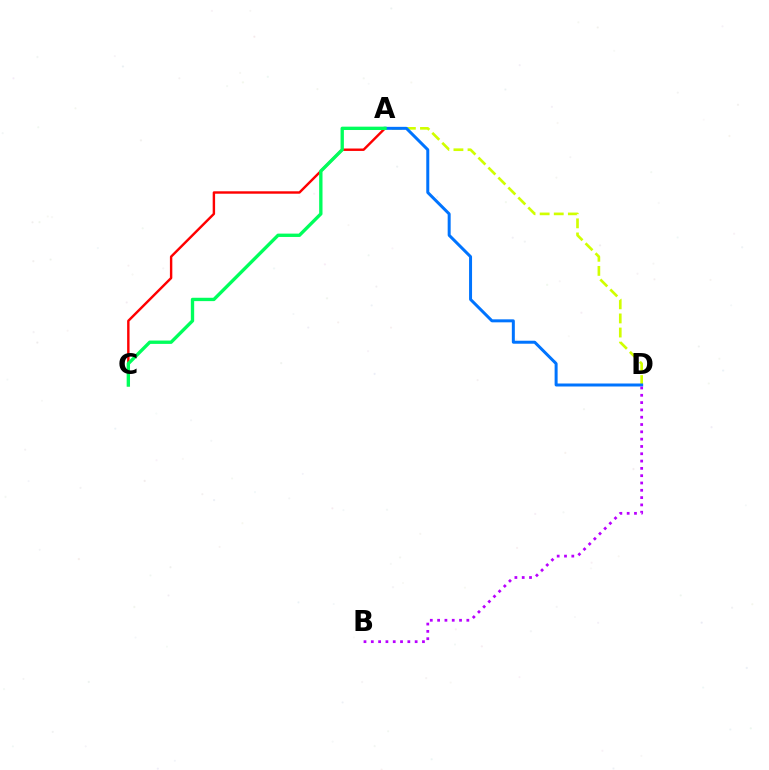{('A', 'D'): [{'color': '#d1ff00', 'line_style': 'dashed', 'thickness': 1.92}, {'color': '#0074ff', 'line_style': 'solid', 'thickness': 2.16}], ('A', 'C'): [{'color': '#ff0000', 'line_style': 'solid', 'thickness': 1.74}, {'color': '#00ff5c', 'line_style': 'solid', 'thickness': 2.41}], ('B', 'D'): [{'color': '#b900ff', 'line_style': 'dotted', 'thickness': 1.99}]}